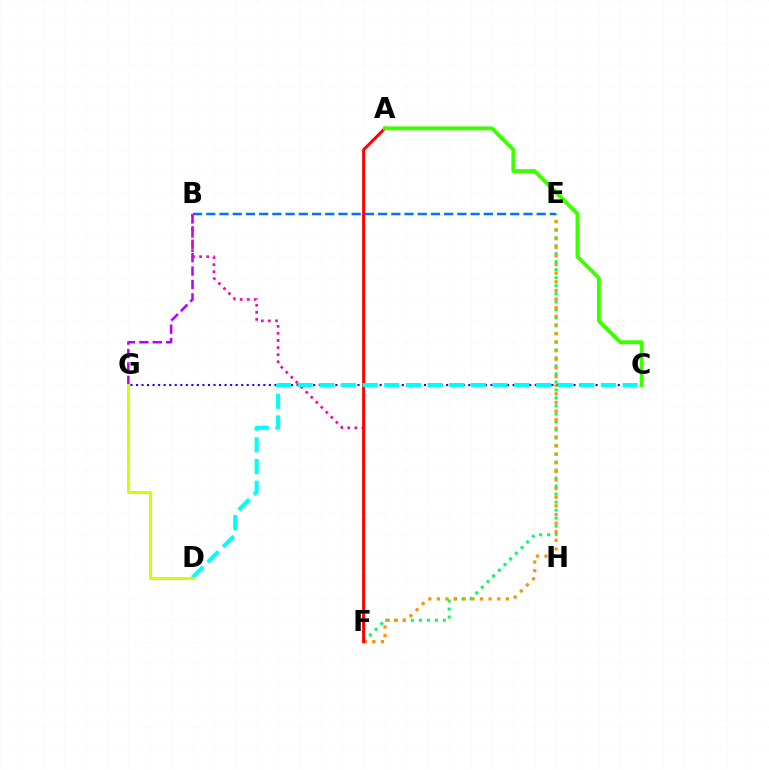{('E', 'F'): [{'color': '#00ff5c', 'line_style': 'dotted', 'thickness': 2.18}, {'color': '#ff9400', 'line_style': 'dotted', 'thickness': 2.34}], ('B', 'G'): [{'color': '#b900ff', 'line_style': 'dashed', 'thickness': 1.82}], ('C', 'G'): [{'color': '#2500ff', 'line_style': 'dotted', 'thickness': 1.5}], ('B', 'F'): [{'color': '#ff00ac', 'line_style': 'dotted', 'thickness': 1.92}], ('A', 'F'): [{'color': '#ff0000', 'line_style': 'solid', 'thickness': 2.14}], ('C', 'D'): [{'color': '#00fff6', 'line_style': 'dashed', 'thickness': 2.94}], ('A', 'C'): [{'color': '#3dff00', 'line_style': 'solid', 'thickness': 2.81}], ('B', 'E'): [{'color': '#0074ff', 'line_style': 'dashed', 'thickness': 1.8}], ('D', 'G'): [{'color': '#d1ff00', 'line_style': 'solid', 'thickness': 2.18}]}